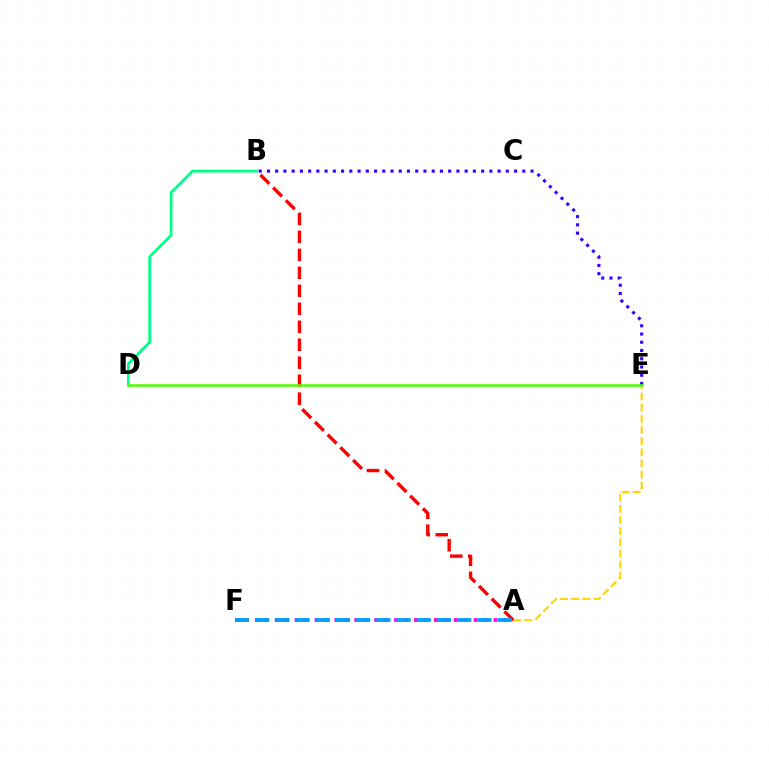{('A', 'B'): [{'color': '#ff0000', 'line_style': 'dashed', 'thickness': 2.44}], ('B', 'D'): [{'color': '#00ff86', 'line_style': 'solid', 'thickness': 1.99}], ('A', 'F'): [{'color': '#ff00ed', 'line_style': 'dotted', 'thickness': 2.7}, {'color': '#009eff', 'line_style': 'dashed', 'thickness': 2.74}], ('B', 'E'): [{'color': '#3700ff', 'line_style': 'dotted', 'thickness': 2.24}], ('A', 'E'): [{'color': '#ffd500', 'line_style': 'dashed', 'thickness': 1.51}], ('D', 'E'): [{'color': '#4fff00', 'line_style': 'solid', 'thickness': 1.82}]}